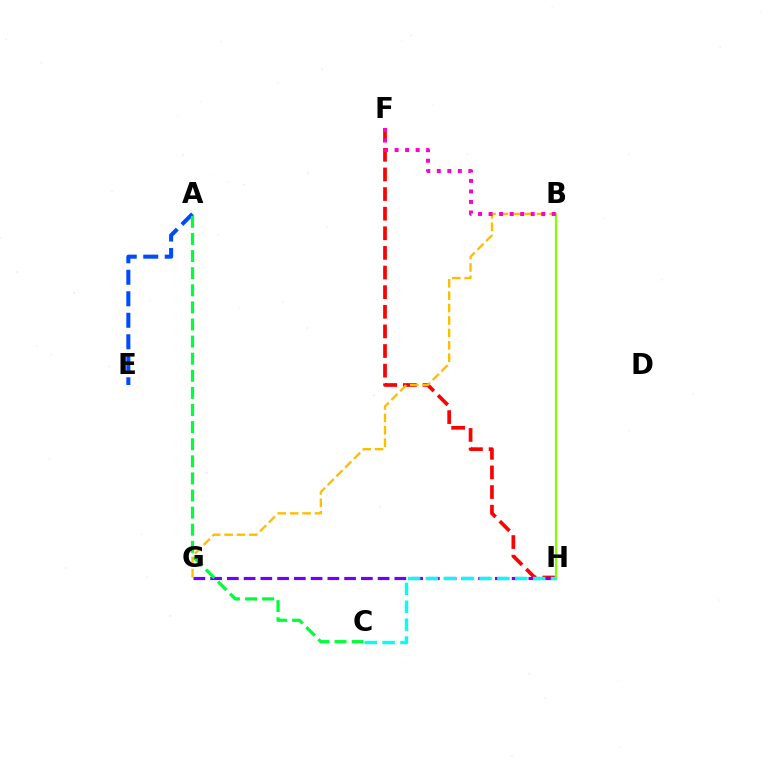{('F', 'H'): [{'color': '#ff0000', 'line_style': 'dashed', 'thickness': 2.67}], ('G', 'H'): [{'color': '#7200ff', 'line_style': 'dashed', 'thickness': 2.28}], ('A', 'E'): [{'color': '#004bff', 'line_style': 'dashed', 'thickness': 2.92}], ('B', 'G'): [{'color': '#ffbd00', 'line_style': 'dashed', 'thickness': 1.69}], ('B', 'H'): [{'color': '#84ff00', 'line_style': 'solid', 'thickness': 1.56}], ('C', 'H'): [{'color': '#00fff6', 'line_style': 'dashed', 'thickness': 2.43}], ('B', 'F'): [{'color': '#ff00cf', 'line_style': 'dotted', 'thickness': 2.86}], ('A', 'C'): [{'color': '#00ff39', 'line_style': 'dashed', 'thickness': 2.32}]}